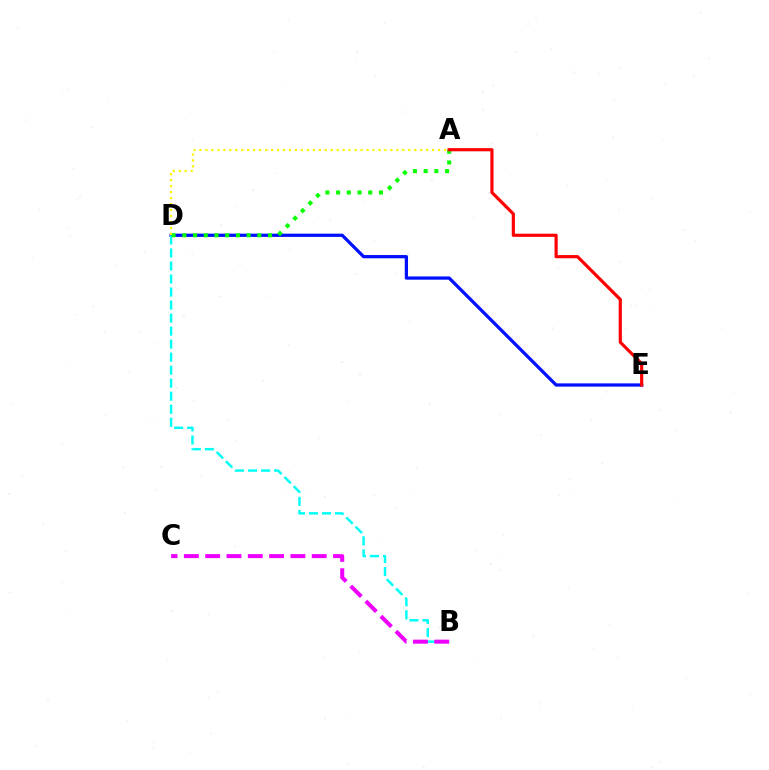{('D', 'E'): [{'color': '#0010ff', 'line_style': 'solid', 'thickness': 2.34}], ('B', 'D'): [{'color': '#00fff6', 'line_style': 'dashed', 'thickness': 1.77}], ('A', 'D'): [{'color': '#08ff00', 'line_style': 'dotted', 'thickness': 2.91}, {'color': '#fcf500', 'line_style': 'dotted', 'thickness': 1.62}], ('A', 'E'): [{'color': '#ff0000', 'line_style': 'solid', 'thickness': 2.28}], ('B', 'C'): [{'color': '#ee00ff', 'line_style': 'dashed', 'thickness': 2.89}]}